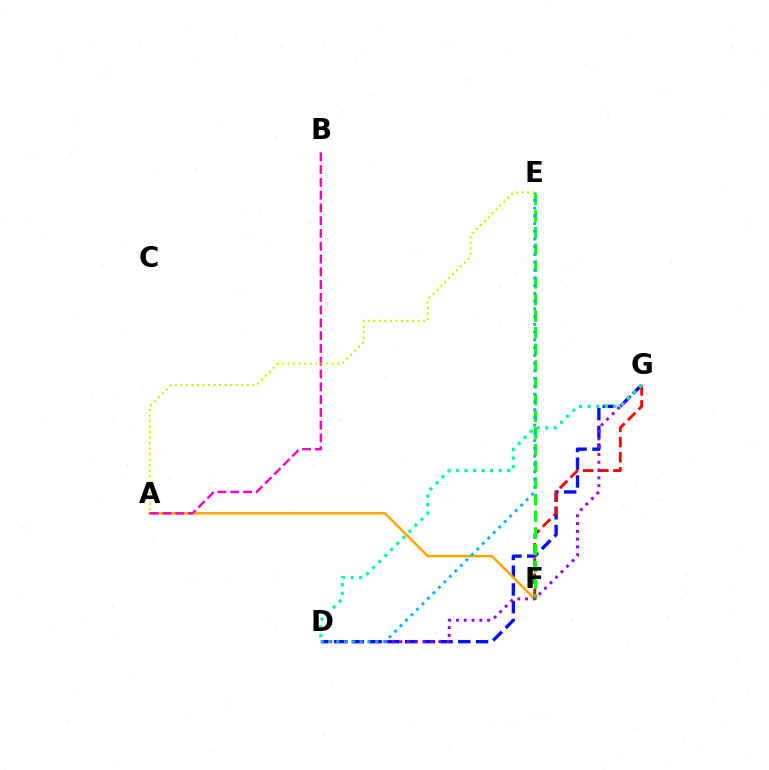{('D', 'G'): [{'color': '#0010ff', 'line_style': 'dashed', 'thickness': 2.41}, {'color': '#9b00ff', 'line_style': 'dotted', 'thickness': 2.12}, {'color': '#00ff9d', 'line_style': 'dotted', 'thickness': 2.32}], ('F', 'G'): [{'color': '#ff0000', 'line_style': 'dashed', 'thickness': 2.06}], ('E', 'F'): [{'color': '#08ff00', 'line_style': 'dashed', 'thickness': 2.27}], ('A', 'F'): [{'color': '#ffa500', 'line_style': 'solid', 'thickness': 1.79}], ('A', 'B'): [{'color': '#ff00bd', 'line_style': 'dashed', 'thickness': 1.74}], ('D', 'E'): [{'color': '#00b5ff', 'line_style': 'dotted', 'thickness': 2.11}], ('A', 'E'): [{'color': '#b3ff00', 'line_style': 'dotted', 'thickness': 1.5}]}